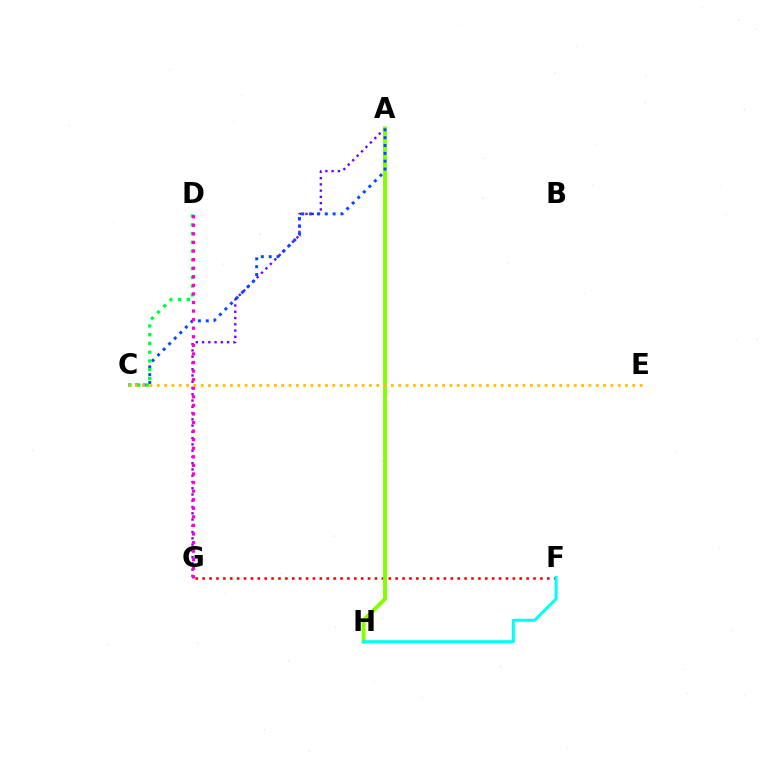{('F', 'G'): [{'color': '#ff0000', 'line_style': 'dotted', 'thickness': 1.87}], ('A', 'G'): [{'color': '#7200ff', 'line_style': 'dotted', 'thickness': 1.7}], ('A', 'H'): [{'color': '#84ff00', 'line_style': 'solid', 'thickness': 2.81}], ('A', 'C'): [{'color': '#004bff', 'line_style': 'dotted', 'thickness': 2.13}], ('C', 'D'): [{'color': '#00ff39', 'line_style': 'dotted', 'thickness': 2.38}], ('F', 'H'): [{'color': '#00fff6', 'line_style': 'solid', 'thickness': 2.17}], ('D', 'G'): [{'color': '#ff00cf', 'line_style': 'dotted', 'thickness': 2.33}], ('C', 'E'): [{'color': '#ffbd00', 'line_style': 'dotted', 'thickness': 1.99}]}